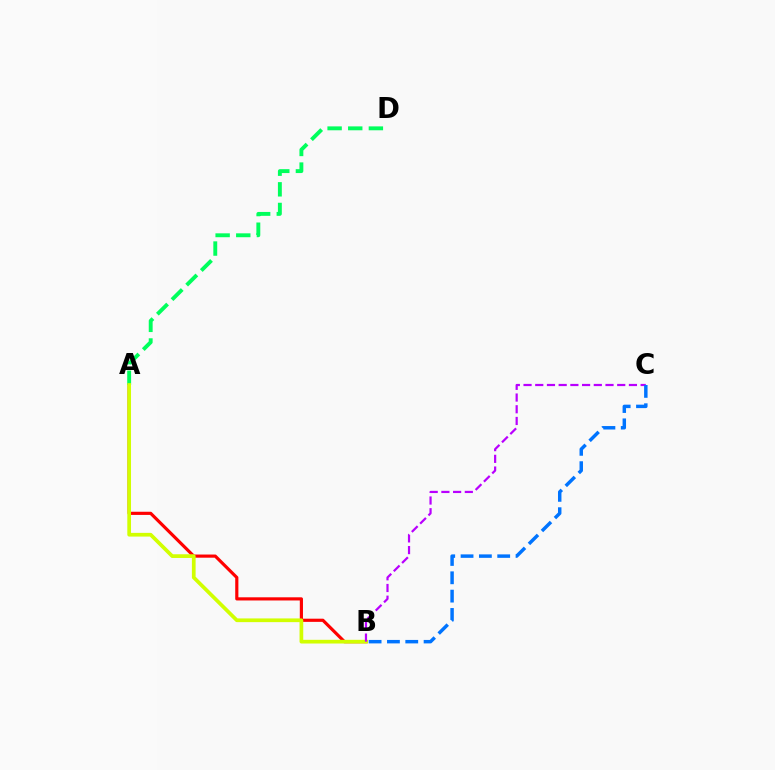{('A', 'B'): [{'color': '#ff0000', 'line_style': 'solid', 'thickness': 2.28}, {'color': '#d1ff00', 'line_style': 'solid', 'thickness': 2.67}], ('A', 'D'): [{'color': '#00ff5c', 'line_style': 'dashed', 'thickness': 2.8}], ('B', 'C'): [{'color': '#b900ff', 'line_style': 'dashed', 'thickness': 1.59}, {'color': '#0074ff', 'line_style': 'dashed', 'thickness': 2.49}]}